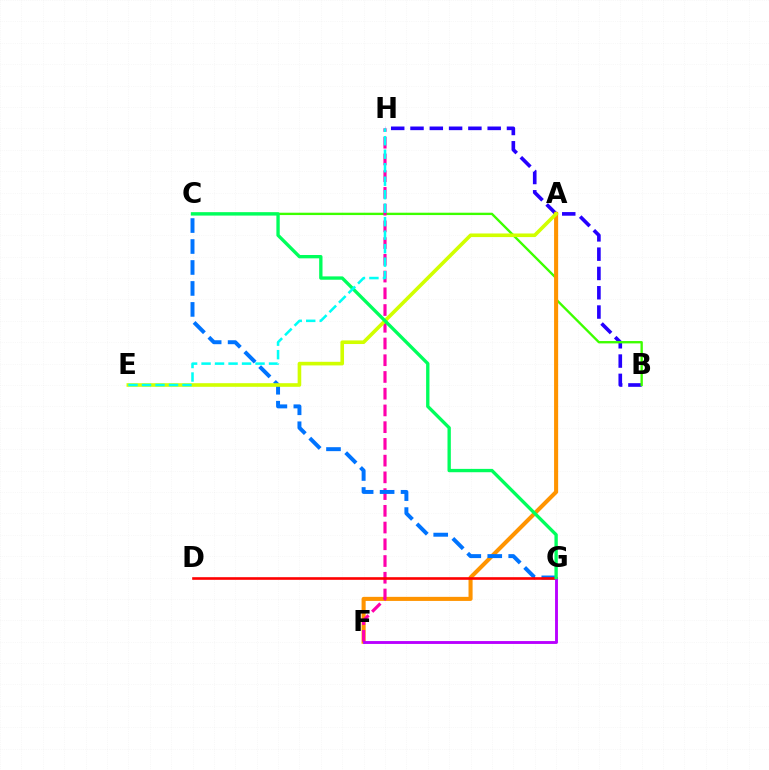{('B', 'H'): [{'color': '#2500ff', 'line_style': 'dashed', 'thickness': 2.62}], ('B', 'C'): [{'color': '#3dff00', 'line_style': 'solid', 'thickness': 1.7}], ('A', 'F'): [{'color': '#ff9400', 'line_style': 'solid', 'thickness': 2.93}], ('F', 'H'): [{'color': '#ff00ac', 'line_style': 'dashed', 'thickness': 2.27}], ('C', 'G'): [{'color': '#0074ff', 'line_style': 'dashed', 'thickness': 2.85}, {'color': '#00ff5c', 'line_style': 'solid', 'thickness': 2.4}], ('A', 'E'): [{'color': '#d1ff00', 'line_style': 'solid', 'thickness': 2.61}], ('D', 'G'): [{'color': '#ff0000', 'line_style': 'solid', 'thickness': 1.89}], ('F', 'G'): [{'color': '#b900ff', 'line_style': 'solid', 'thickness': 2.07}], ('E', 'H'): [{'color': '#00fff6', 'line_style': 'dashed', 'thickness': 1.83}]}